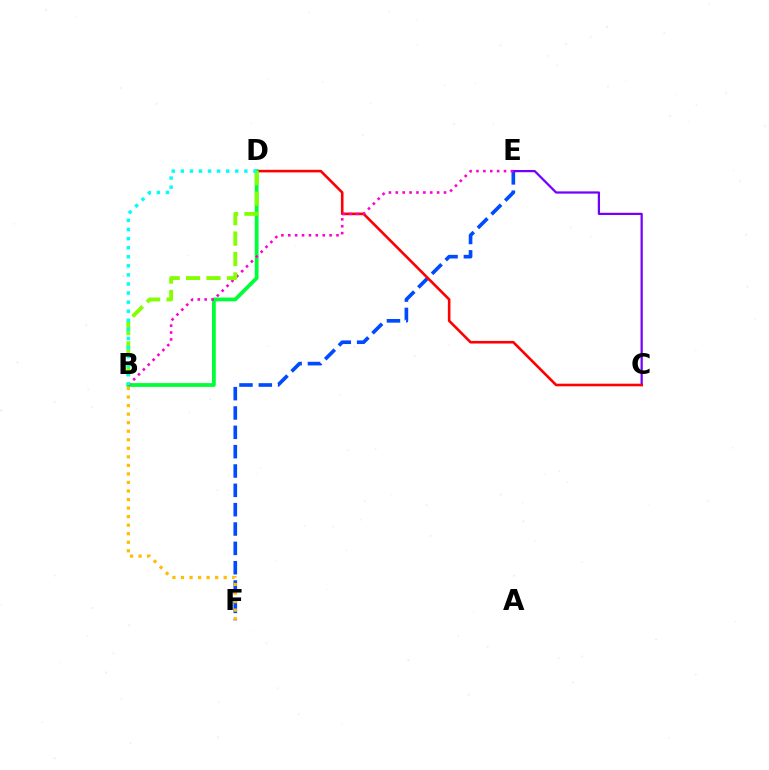{('E', 'F'): [{'color': '#004bff', 'line_style': 'dashed', 'thickness': 2.63}], ('C', 'E'): [{'color': '#7200ff', 'line_style': 'solid', 'thickness': 1.61}], ('C', 'D'): [{'color': '#ff0000', 'line_style': 'solid', 'thickness': 1.88}], ('B', 'D'): [{'color': '#00ff39', 'line_style': 'solid', 'thickness': 2.73}, {'color': '#84ff00', 'line_style': 'dashed', 'thickness': 2.78}, {'color': '#00fff6', 'line_style': 'dotted', 'thickness': 2.47}], ('B', 'E'): [{'color': '#ff00cf', 'line_style': 'dotted', 'thickness': 1.87}], ('B', 'F'): [{'color': '#ffbd00', 'line_style': 'dotted', 'thickness': 2.32}]}